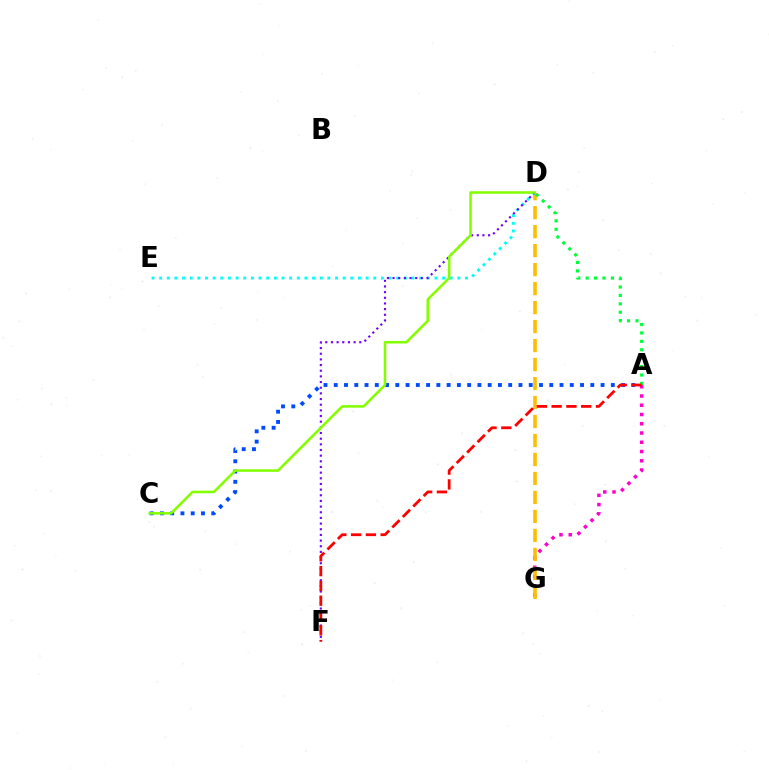{('A', 'C'): [{'color': '#004bff', 'line_style': 'dotted', 'thickness': 2.79}], ('A', 'G'): [{'color': '#ff00cf', 'line_style': 'dotted', 'thickness': 2.51}], ('D', 'G'): [{'color': '#ffbd00', 'line_style': 'dashed', 'thickness': 2.58}], ('D', 'E'): [{'color': '#00fff6', 'line_style': 'dotted', 'thickness': 2.08}], ('A', 'D'): [{'color': '#00ff39', 'line_style': 'dotted', 'thickness': 2.29}], ('D', 'F'): [{'color': '#7200ff', 'line_style': 'dotted', 'thickness': 1.54}], ('A', 'F'): [{'color': '#ff0000', 'line_style': 'dashed', 'thickness': 2.01}], ('C', 'D'): [{'color': '#84ff00', 'line_style': 'solid', 'thickness': 1.85}]}